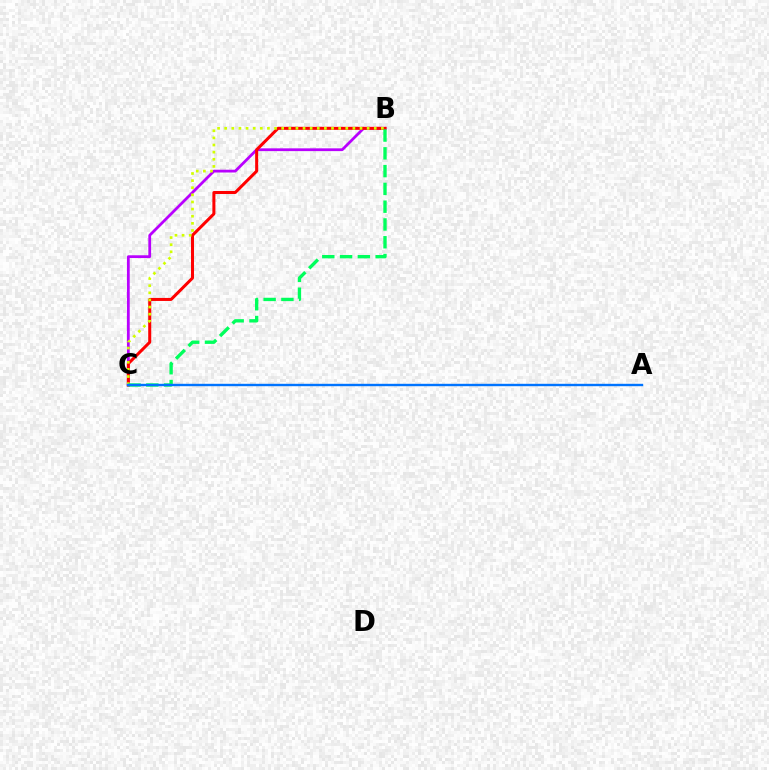{('B', 'C'): [{'color': '#b900ff', 'line_style': 'solid', 'thickness': 2.0}, {'color': '#ff0000', 'line_style': 'solid', 'thickness': 2.18}, {'color': '#d1ff00', 'line_style': 'dotted', 'thickness': 1.94}, {'color': '#00ff5c', 'line_style': 'dashed', 'thickness': 2.42}], ('A', 'C'): [{'color': '#0074ff', 'line_style': 'solid', 'thickness': 1.73}]}